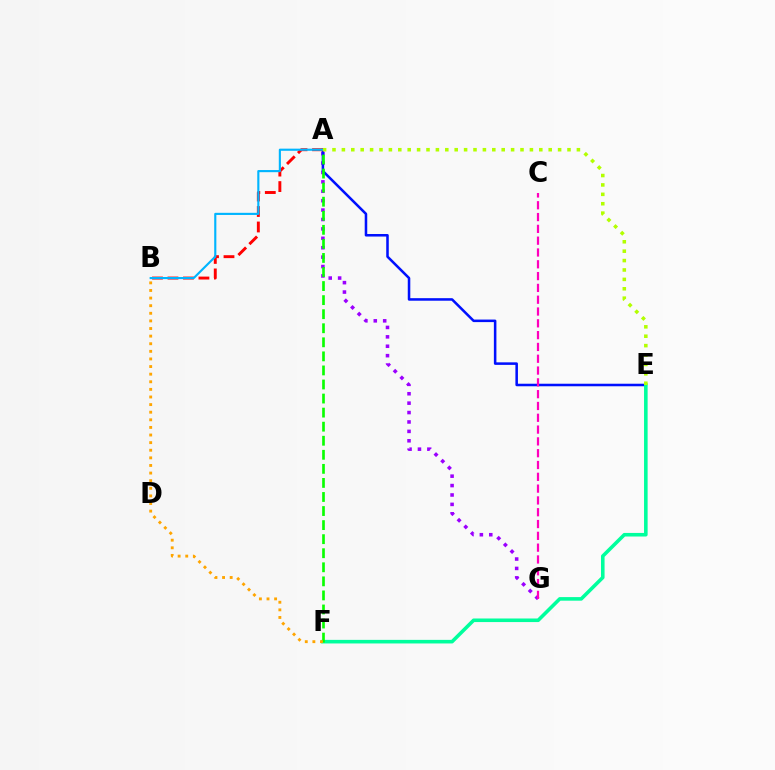{('A', 'G'): [{'color': '#9b00ff', 'line_style': 'dotted', 'thickness': 2.56}], ('A', 'E'): [{'color': '#0010ff', 'line_style': 'solid', 'thickness': 1.83}, {'color': '#b3ff00', 'line_style': 'dotted', 'thickness': 2.55}], ('A', 'B'): [{'color': '#ff0000', 'line_style': 'dashed', 'thickness': 2.1}, {'color': '#00b5ff', 'line_style': 'solid', 'thickness': 1.54}], ('E', 'F'): [{'color': '#00ff9d', 'line_style': 'solid', 'thickness': 2.58}], ('C', 'G'): [{'color': '#ff00bd', 'line_style': 'dashed', 'thickness': 1.6}], ('A', 'F'): [{'color': '#08ff00', 'line_style': 'dashed', 'thickness': 1.91}], ('B', 'F'): [{'color': '#ffa500', 'line_style': 'dotted', 'thickness': 2.07}]}